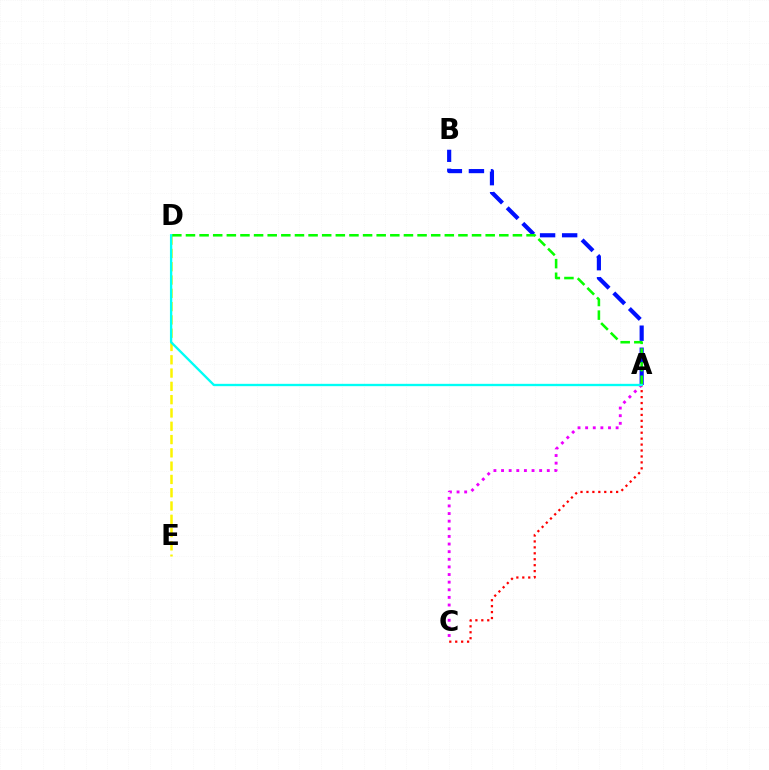{('A', 'B'): [{'color': '#0010ff', 'line_style': 'dashed', 'thickness': 3.0}], ('D', 'E'): [{'color': '#fcf500', 'line_style': 'dashed', 'thickness': 1.81}], ('A', 'C'): [{'color': '#ee00ff', 'line_style': 'dotted', 'thickness': 2.07}, {'color': '#ff0000', 'line_style': 'dotted', 'thickness': 1.61}], ('A', 'D'): [{'color': '#08ff00', 'line_style': 'dashed', 'thickness': 1.85}, {'color': '#00fff6', 'line_style': 'solid', 'thickness': 1.68}]}